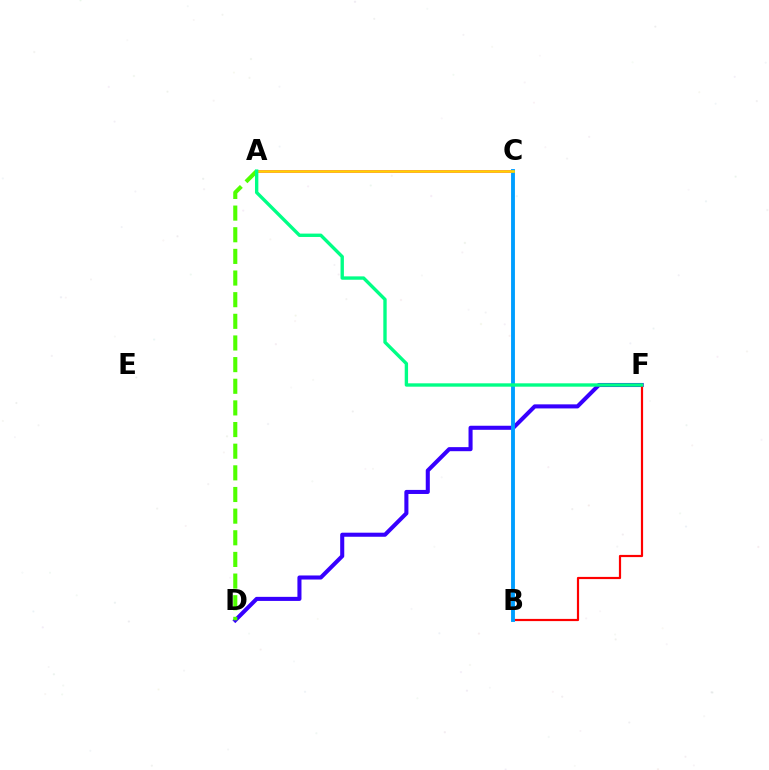{('A', 'C'): [{'color': '#ff00ed', 'line_style': 'solid', 'thickness': 2.14}, {'color': '#ffd500', 'line_style': 'solid', 'thickness': 1.92}], ('D', 'F'): [{'color': '#3700ff', 'line_style': 'solid', 'thickness': 2.93}], ('B', 'F'): [{'color': '#ff0000', 'line_style': 'solid', 'thickness': 1.58}], ('A', 'D'): [{'color': '#4fff00', 'line_style': 'dashed', 'thickness': 2.94}], ('B', 'C'): [{'color': '#009eff', 'line_style': 'solid', 'thickness': 2.79}], ('A', 'F'): [{'color': '#00ff86', 'line_style': 'solid', 'thickness': 2.42}]}